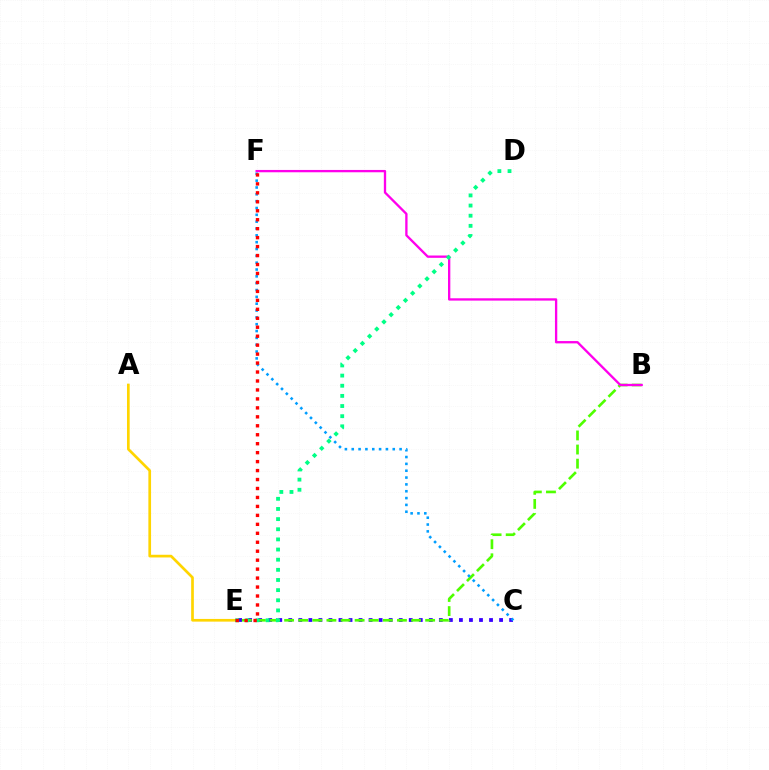{('A', 'E'): [{'color': '#ffd500', 'line_style': 'solid', 'thickness': 1.94}], ('C', 'E'): [{'color': '#3700ff', 'line_style': 'dotted', 'thickness': 2.73}], ('B', 'E'): [{'color': '#4fff00', 'line_style': 'dashed', 'thickness': 1.92}], ('B', 'F'): [{'color': '#ff00ed', 'line_style': 'solid', 'thickness': 1.67}], ('D', 'E'): [{'color': '#00ff86', 'line_style': 'dotted', 'thickness': 2.76}], ('C', 'F'): [{'color': '#009eff', 'line_style': 'dotted', 'thickness': 1.86}], ('E', 'F'): [{'color': '#ff0000', 'line_style': 'dotted', 'thickness': 2.43}]}